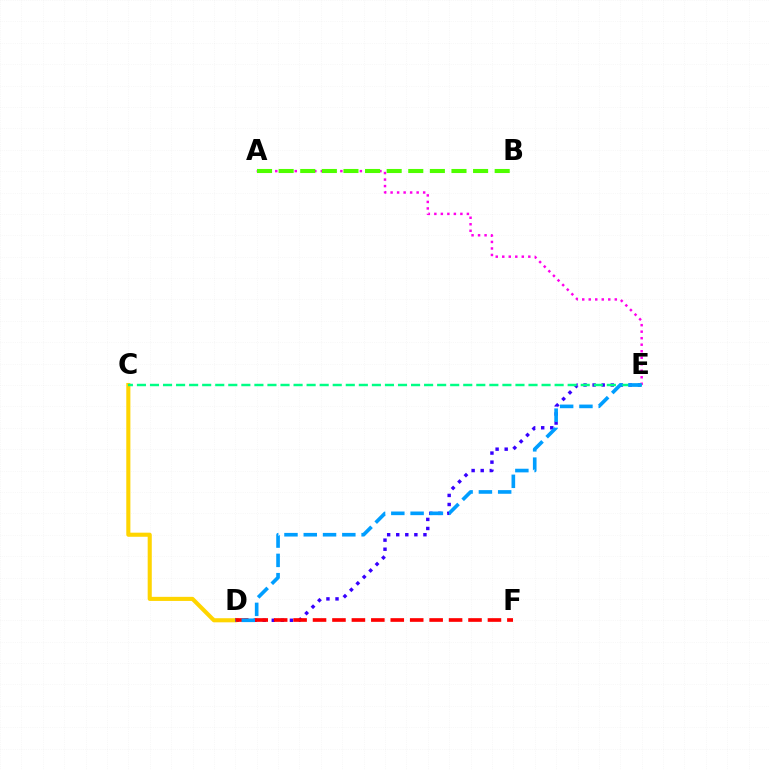{('D', 'E'): [{'color': '#3700ff', 'line_style': 'dotted', 'thickness': 2.47}, {'color': '#009eff', 'line_style': 'dashed', 'thickness': 2.62}], ('A', 'E'): [{'color': '#ff00ed', 'line_style': 'dotted', 'thickness': 1.77}], ('A', 'B'): [{'color': '#4fff00', 'line_style': 'dashed', 'thickness': 2.93}], ('C', 'D'): [{'color': '#ffd500', 'line_style': 'solid', 'thickness': 2.95}], ('C', 'E'): [{'color': '#00ff86', 'line_style': 'dashed', 'thickness': 1.77}], ('D', 'F'): [{'color': '#ff0000', 'line_style': 'dashed', 'thickness': 2.64}]}